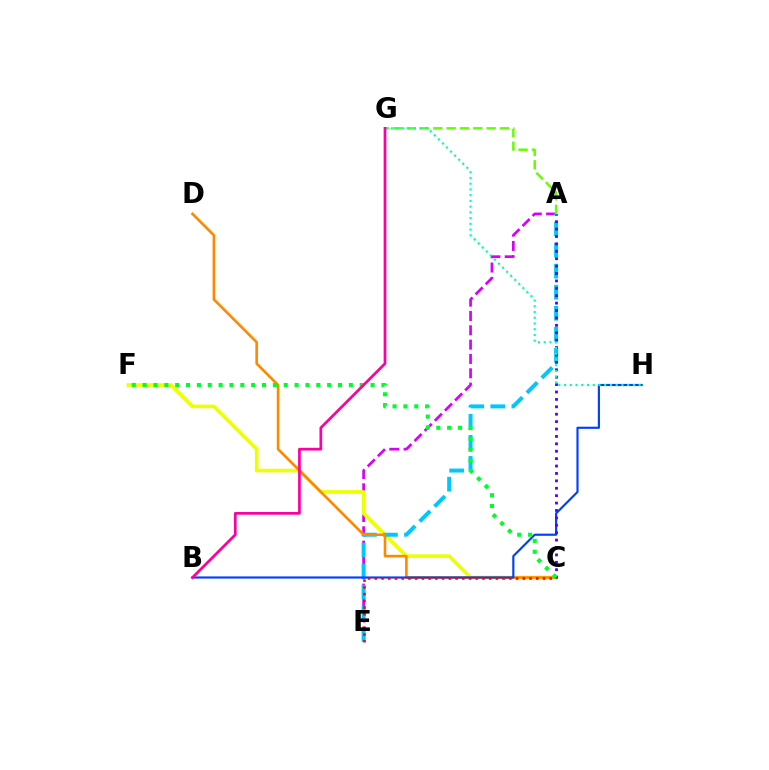{('A', 'E'): [{'color': '#d600ff', 'line_style': 'dashed', 'thickness': 1.95}, {'color': '#00c7ff', 'line_style': 'dashed', 'thickness': 2.86}], ('C', 'F'): [{'color': '#eeff00', 'line_style': 'solid', 'thickness': 2.6}, {'color': '#00ff27', 'line_style': 'dotted', 'thickness': 2.95}], ('C', 'D'): [{'color': '#ff8800', 'line_style': 'solid', 'thickness': 1.87}], ('B', 'H'): [{'color': '#003fff', 'line_style': 'solid', 'thickness': 1.55}], ('A', 'C'): [{'color': '#4f00ff', 'line_style': 'dotted', 'thickness': 2.01}], ('A', 'G'): [{'color': '#66ff00', 'line_style': 'dashed', 'thickness': 1.81}], ('C', 'E'): [{'color': '#ff0000', 'line_style': 'dotted', 'thickness': 1.83}], ('G', 'H'): [{'color': '#00ffaf', 'line_style': 'dotted', 'thickness': 1.56}], ('B', 'G'): [{'color': '#ff00a0', 'line_style': 'solid', 'thickness': 1.96}]}